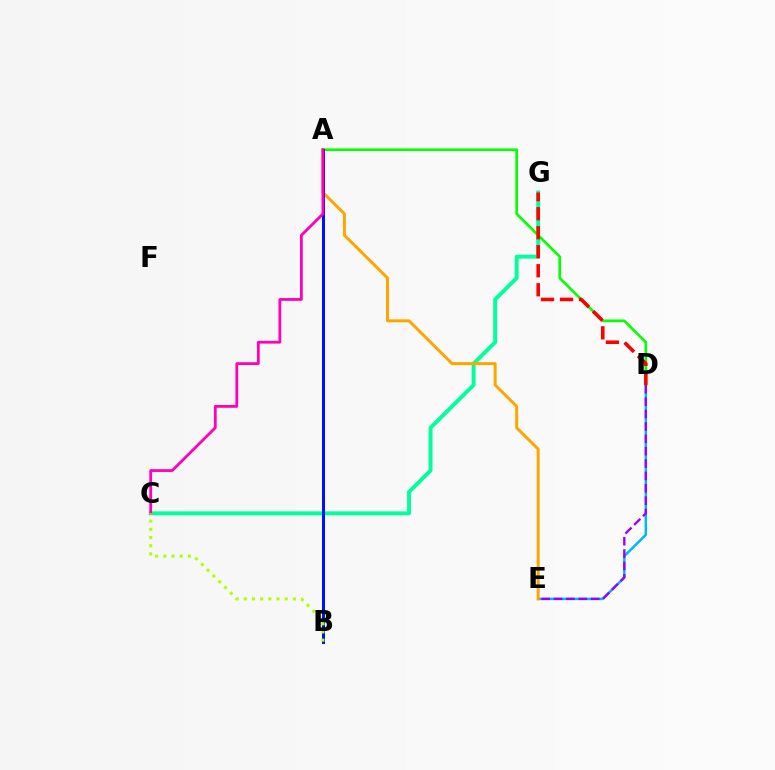{('C', 'G'): [{'color': '#00ff9d', 'line_style': 'solid', 'thickness': 2.81}], ('D', 'E'): [{'color': '#00b5ff', 'line_style': 'solid', 'thickness': 1.77}, {'color': '#9b00ff', 'line_style': 'dashed', 'thickness': 1.68}], ('A', 'D'): [{'color': '#08ff00', 'line_style': 'solid', 'thickness': 1.92}], ('D', 'G'): [{'color': '#ff0000', 'line_style': 'dashed', 'thickness': 2.58}], ('A', 'E'): [{'color': '#ffa500', 'line_style': 'solid', 'thickness': 2.15}], ('A', 'B'): [{'color': '#0010ff', 'line_style': 'solid', 'thickness': 2.17}], ('A', 'C'): [{'color': '#ff00bd', 'line_style': 'solid', 'thickness': 2.01}], ('B', 'C'): [{'color': '#b3ff00', 'line_style': 'dotted', 'thickness': 2.22}]}